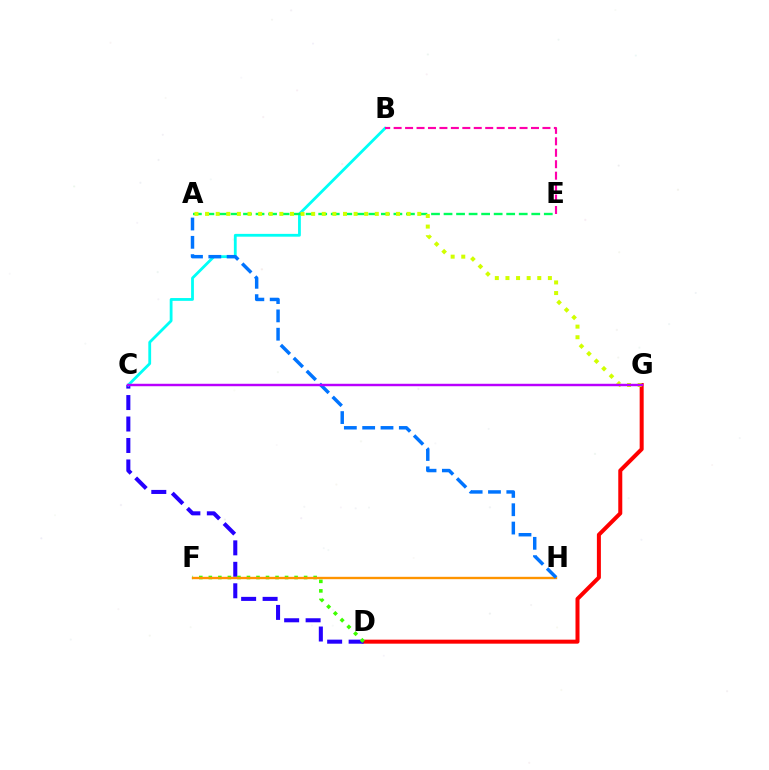{('D', 'G'): [{'color': '#ff0000', 'line_style': 'solid', 'thickness': 2.89}], ('C', 'D'): [{'color': '#2500ff', 'line_style': 'dashed', 'thickness': 2.92}], ('B', 'C'): [{'color': '#00fff6', 'line_style': 'solid', 'thickness': 2.02}], ('D', 'F'): [{'color': '#3dff00', 'line_style': 'dotted', 'thickness': 2.59}], ('F', 'H'): [{'color': '#ff9400', 'line_style': 'solid', 'thickness': 1.7}], ('A', 'E'): [{'color': '#00ff5c', 'line_style': 'dashed', 'thickness': 1.7}], ('A', 'G'): [{'color': '#d1ff00', 'line_style': 'dotted', 'thickness': 2.88}], ('A', 'H'): [{'color': '#0074ff', 'line_style': 'dashed', 'thickness': 2.49}], ('C', 'G'): [{'color': '#b900ff', 'line_style': 'solid', 'thickness': 1.77}], ('B', 'E'): [{'color': '#ff00ac', 'line_style': 'dashed', 'thickness': 1.55}]}